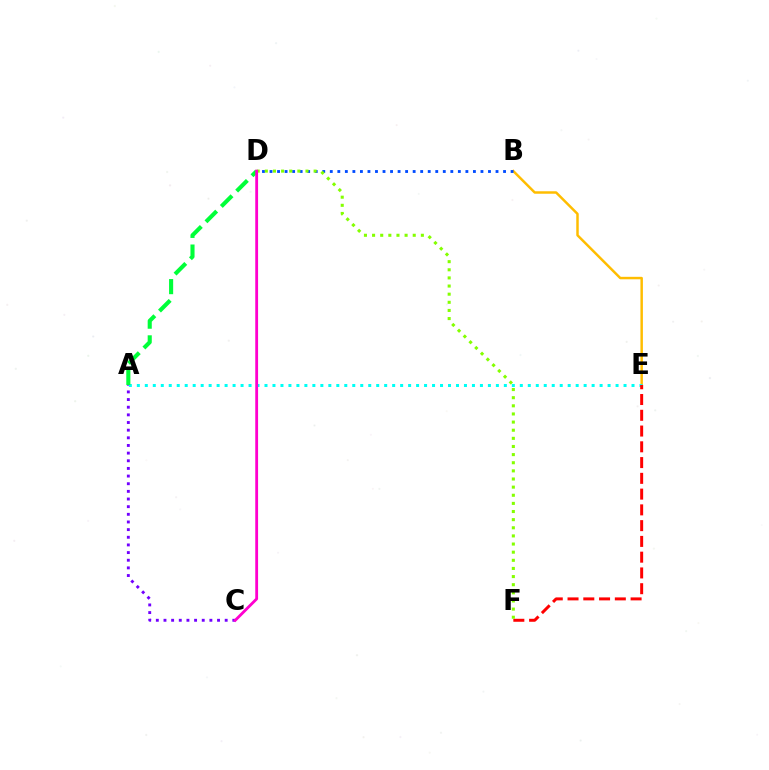{('B', 'E'): [{'color': '#ffbd00', 'line_style': 'solid', 'thickness': 1.78}], ('A', 'C'): [{'color': '#7200ff', 'line_style': 'dotted', 'thickness': 2.08}], ('A', 'E'): [{'color': '#00fff6', 'line_style': 'dotted', 'thickness': 2.17}], ('A', 'D'): [{'color': '#00ff39', 'line_style': 'dashed', 'thickness': 2.95}], ('B', 'D'): [{'color': '#004bff', 'line_style': 'dotted', 'thickness': 2.05}], ('E', 'F'): [{'color': '#ff0000', 'line_style': 'dashed', 'thickness': 2.14}], ('D', 'F'): [{'color': '#84ff00', 'line_style': 'dotted', 'thickness': 2.21}], ('C', 'D'): [{'color': '#ff00cf', 'line_style': 'solid', 'thickness': 2.04}]}